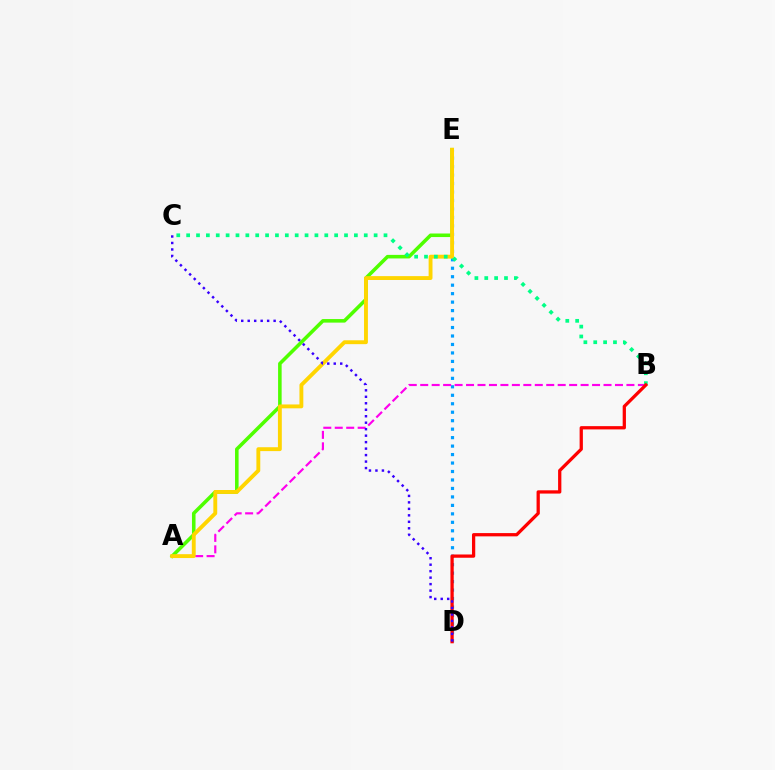{('D', 'E'): [{'color': '#009eff', 'line_style': 'dotted', 'thickness': 2.3}], ('A', 'B'): [{'color': '#ff00ed', 'line_style': 'dashed', 'thickness': 1.56}], ('A', 'E'): [{'color': '#4fff00', 'line_style': 'solid', 'thickness': 2.56}, {'color': '#ffd500', 'line_style': 'solid', 'thickness': 2.79}], ('B', 'C'): [{'color': '#00ff86', 'line_style': 'dotted', 'thickness': 2.68}], ('B', 'D'): [{'color': '#ff0000', 'line_style': 'solid', 'thickness': 2.35}], ('C', 'D'): [{'color': '#3700ff', 'line_style': 'dotted', 'thickness': 1.76}]}